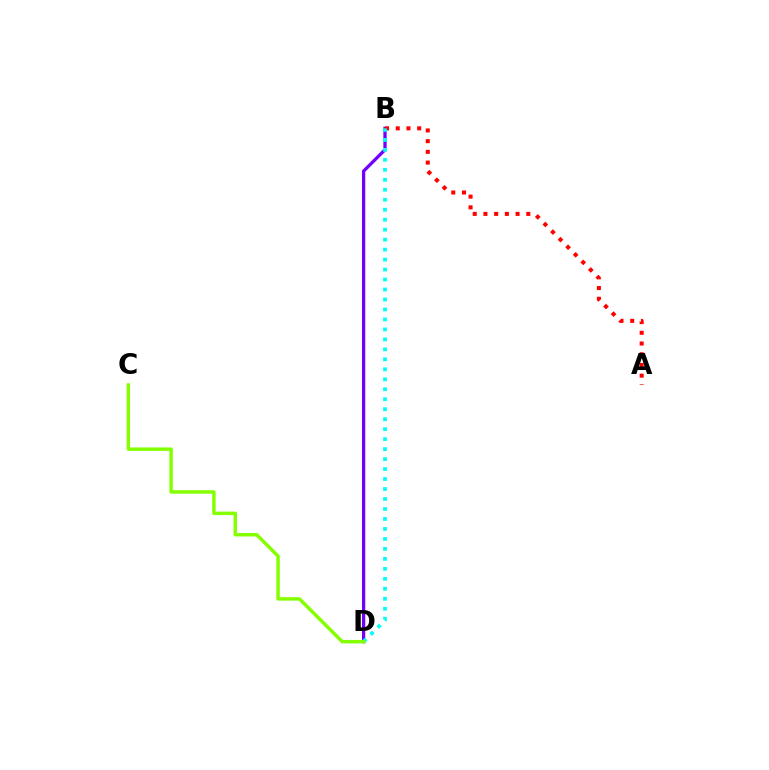{('B', 'D'): [{'color': '#7200ff', 'line_style': 'solid', 'thickness': 2.36}, {'color': '#00fff6', 'line_style': 'dotted', 'thickness': 2.71}], ('A', 'B'): [{'color': '#ff0000', 'line_style': 'dotted', 'thickness': 2.91}], ('C', 'D'): [{'color': '#84ff00', 'line_style': 'solid', 'thickness': 2.49}]}